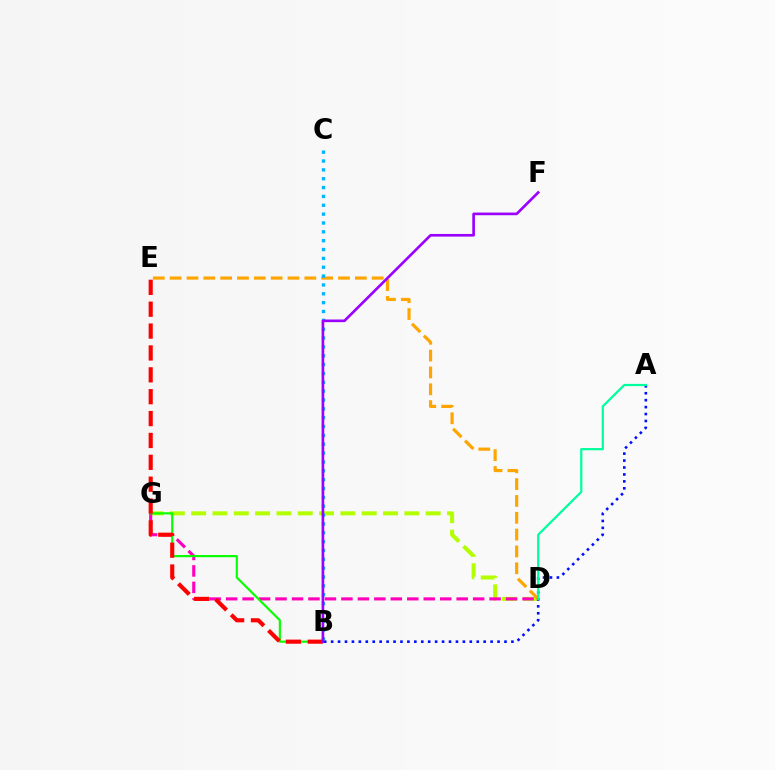{('D', 'G'): [{'color': '#b3ff00', 'line_style': 'dashed', 'thickness': 2.9}, {'color': '#ff00bd', 'line_style': 'dashed', 'thickness': 2.24}], ('D', 'E'): [{'color': '#ffa500', 'line_style': 'dashed', 'thickness': 2.29}], ('B', 'G'): [{'color': '#08ff00', 'line_style': 'solid', 'thickness': 1.55}], ('B', 'E'): [{'color': '#ff0000', 'line_style': 'dashed', 'thickness': 2.97}], ('A', 'B'): [{'color': '#0010ff', 'line_style': 'dotted', 'thickness': 1.88}], ('B', 'C'): [{'color': '#00b5ff', 'line_style': 'dotted', 'thickness': 2.4}], ('B', 'F'): [{'color': '#9b00ff', 'line_style': 'solid', 'thickness': 1.91}], ('A', 'D'): [{'color': '#00ff9d', 'line_style': 'solid', 'thickness': 1.6}]}